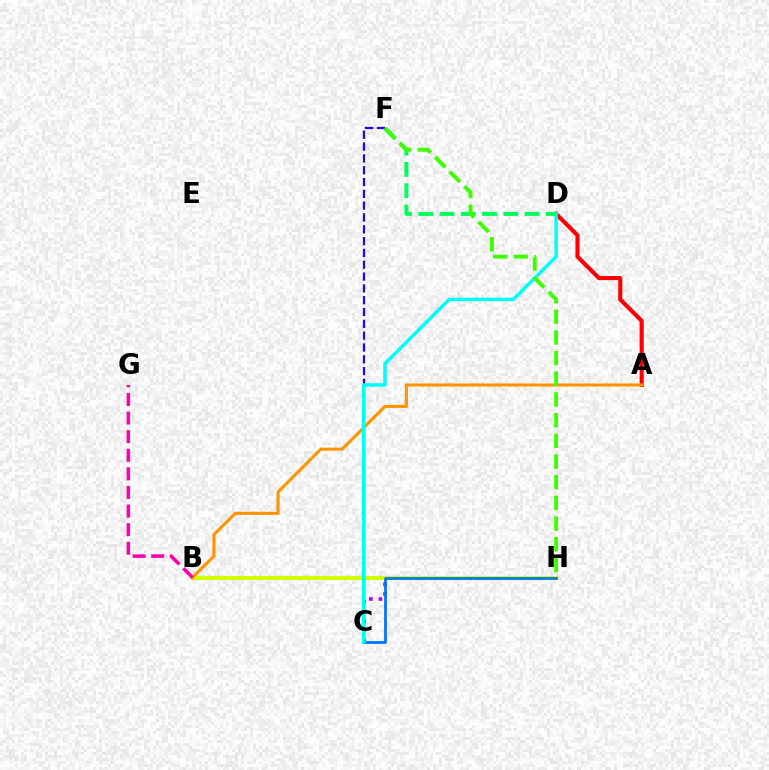{('C', 'H'): [{'color': '#b900ff', 'line_style': 'dotted', 'thickness': 2.61}, {'color': '#0074ff', 'line_style': 'solid', 'thickness': 1.98}], ('A', 'D'): [{'color': '#ff0000', 'line_style': 'solid', 'thickness': 2.96}], ('B', 'H'): [{'color': '#d1ff00', 'line_style': 'solid', 'thickness': 2.95}], ('C', 'F'): [{'color': '#2500ff', 'line_style': 'dashed', 'thickness': 1.61}], ('A', 'B'): [{'color': '#ff9400', 'line_style': 'solid', 'thickness': 2.21}], ('C', 'D'): [{'color': '#00fff6', 'line_style': 'solid', 'thickness': 2.52}], ('D', 'F'): [{'color': '#00ff5c', 'line_style': 'dashed', 'thickness': 2.89}], ('F', 'H'): [{'color': '#3dff00', 'line_style': 'dashed', 'thickness': 2.81}], ('B', 'G'): [{'color': '#ff00ac', 'line_style': 'dashed', 'thickness': 2.53}]}